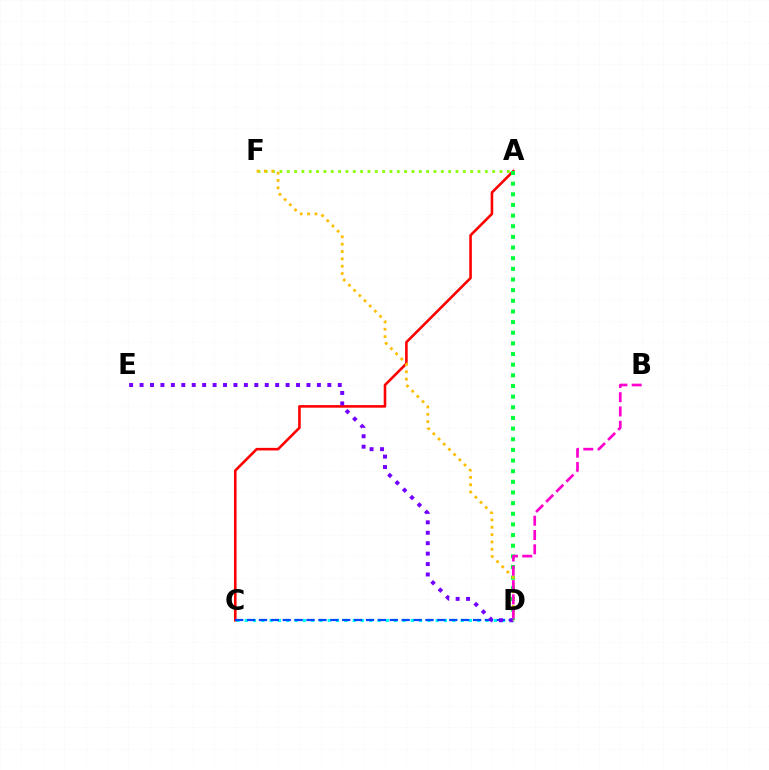{('C', 'D'): [{'color': '#00fff6', 'line_style': 'dotted', 'thickness': 2.26}, {'color': '#004bff', 'line_style': 'dashed', 'thickness': 1.62}], ('A', 'F'): [{'color': '#84ff00', 'line_style': 'dotted', 'thickness': 1.99}], ('A', 'C'): [{'color': '#ff0000', 'line_style': 'solid', 'thickness': 1.87}], ('A', 'D'): [{'color': '#00ff39', 'line_style': 'dotted', 'thickness': 2.89}], ('D', 'E'): [{'color': '#7200ff', 'line_style': 'dotted', 'thickness': 2.83}], ('D', 'F'): [{'color': '#ffbd00', 'line_style': 'dotted', 'thickness': 1.99}], ('B', 'D'): [{'color': '#ff00cf', 'line_style': 'dashed', 'thickness': 1.94}]}